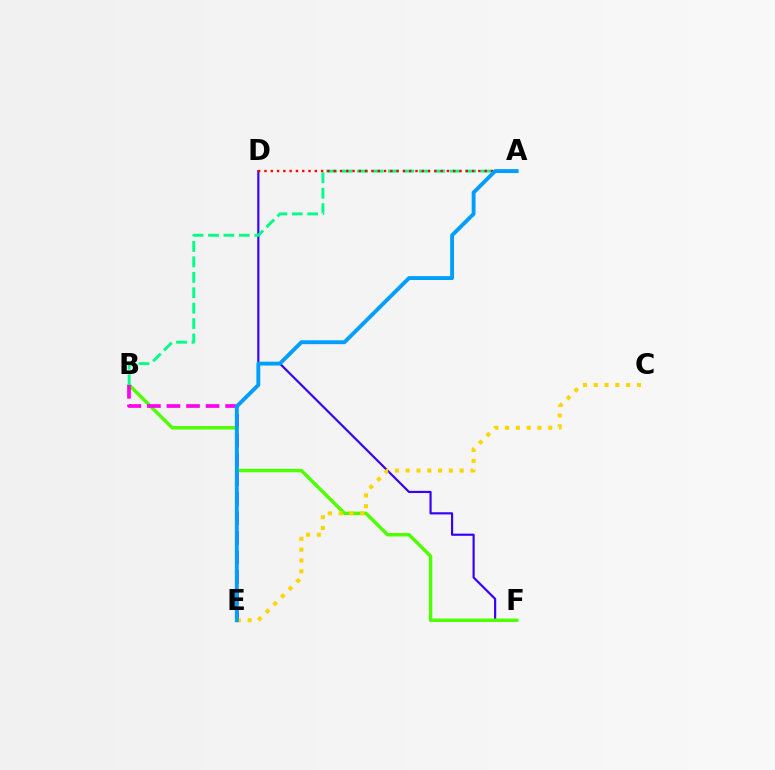{('D', 'F'): [{'color': '#3700ff', 'line_style': 'solid', 'thickness': 1.57}], ('B', 'F'): [{'color': '#4fff00', 'line_style': 'solid', 'thickness': 2.48}], ('B', 'E'): [{'color': '#ff00ed', 'line_style': 'dashed', 'thickness': 2.66}], ('C', 'E'): [{'color': '#ffd500', 'line_style': 'dotted', 'thickness': 2.93}], ('A', 'B'): [{'color': '#00ff86', 'line_style': 'dashed', 'thickness': 2.1}], ('A', 'D'): [{'color': '#ff0000', 'line_style': 'dotted', 'thickness': 1.71}], ('A', 'E'): [{'color': '#009eff', 'line_style': 'solid', 'thickness': 2.79}]}